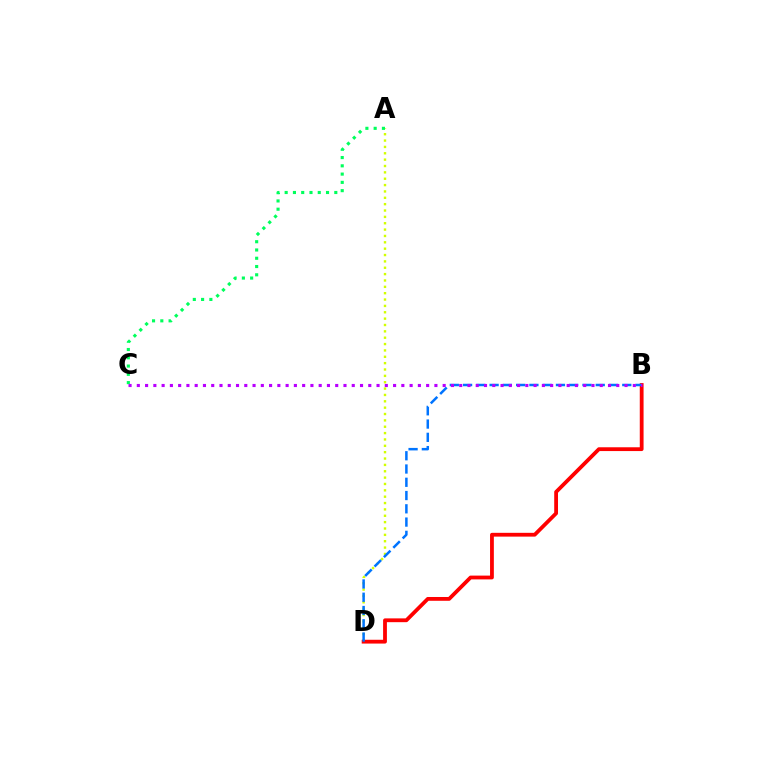{('A', 'D'): [{'color': '#d1ff00', 'line_style': 'dotted', 'thickness': 1.73}], ('B', 'D'): [{'color': '#ff0000', 'line_style': 'solid', 'thickness': 2.73}, {'color': '#0074ff', 'line_style': 'dashed', 'thickness': 1.8}], ('A', 'C'): [{'color': '#00ff5c', 'line_style': 'dotted', 'thickness': 2.25}], ('B', 'C'): [{'color': '#b900ff', 'line_style': 'dotted', 'thickness': 2.25}]}